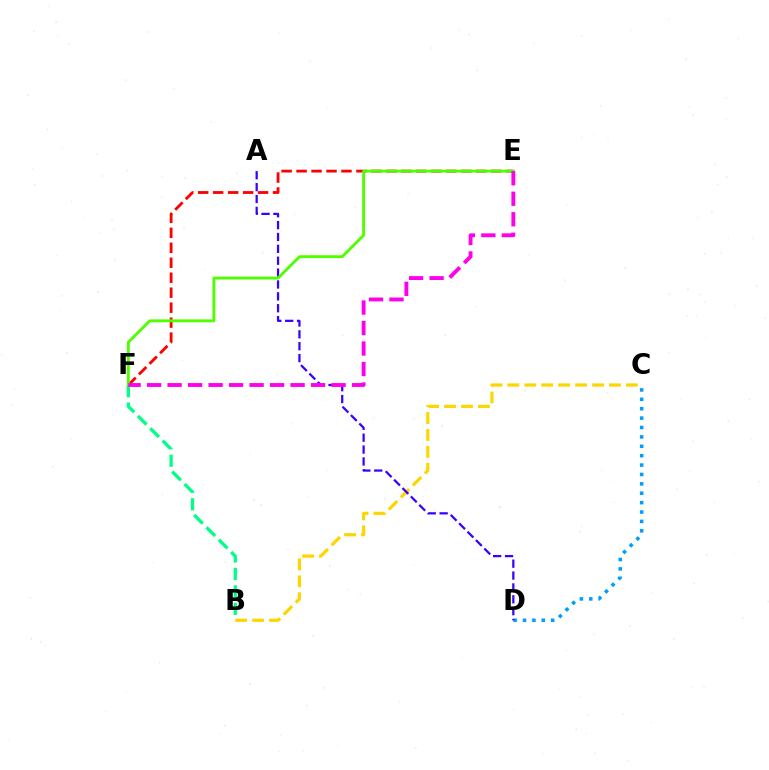{('C', 'D'): [{'color': '#009eff', 'line_style': 'dotted', 'thickness': 2.55}], ('B', 'F'): [{'color': '#00ff86', 'line_style': 'dashed', 'thickness': 2.37}], ('E', 'F'): [{'color': '#ff0000', 'line_style': 'dashed', 'thickness': 2.03}, {'color': '#4fff00', 'line_style': 'solid', 'thickness': 2.07}, {'color': '#ff00ed', 'line_style': 'dashed', 'thickness': 2.78}], ('B', 'C'): [{'color': '#ffd500', 'line_style': 'dashed', 'thickness': 2.3}], ('A', 'D'): [{'color': '#3700ff', 'line_style': 'dashed', 'thickness': 1.61}]}